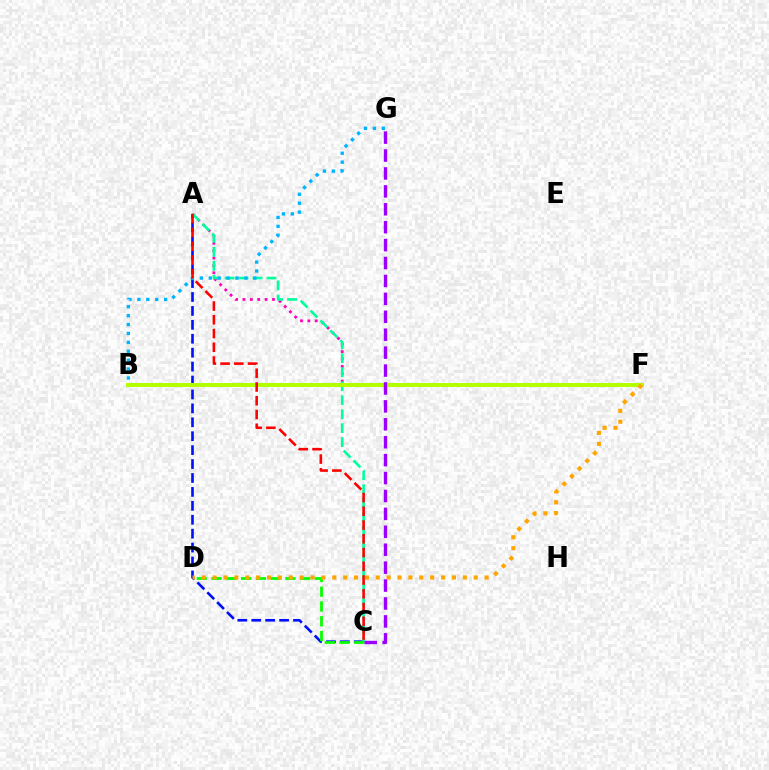{('A', 'F'): [{'color': '#ff00bd', 'line_style': 'dotted', 'thickness': 2.0}], ('A', 'C'): [{'color': '#0010ff', 'line_style': 'dashed', 'thickness': 1.89}, {'color': '#00ff9d', 'line_style': 'dashed', 'thickness': 1.9}, {'color': '#ff0000', 'line_style': 'dashed', 'thickness': 1.87}], ('B', 'F'): [{'color': '#b3ff00', 'line_style': 'solid', 'thickness': 2.87}], ('C', 'D'): [{'color': '#08ff00', 'line_style': 'dashed', 'thickness': 2.01}], ('B', 'G'): [{'color': '#00b5ff', 'line_style': 'dotted', 'thickness': 2.42}], ('D', 'F'): [{'color': '#ffa500', 'line_style': 'dotted', 'thickness': 2.96}], ('C', 'G'): [{'color': '#9b00ff', 'line_style': 'dashed', 'thickness': 2.43}]}